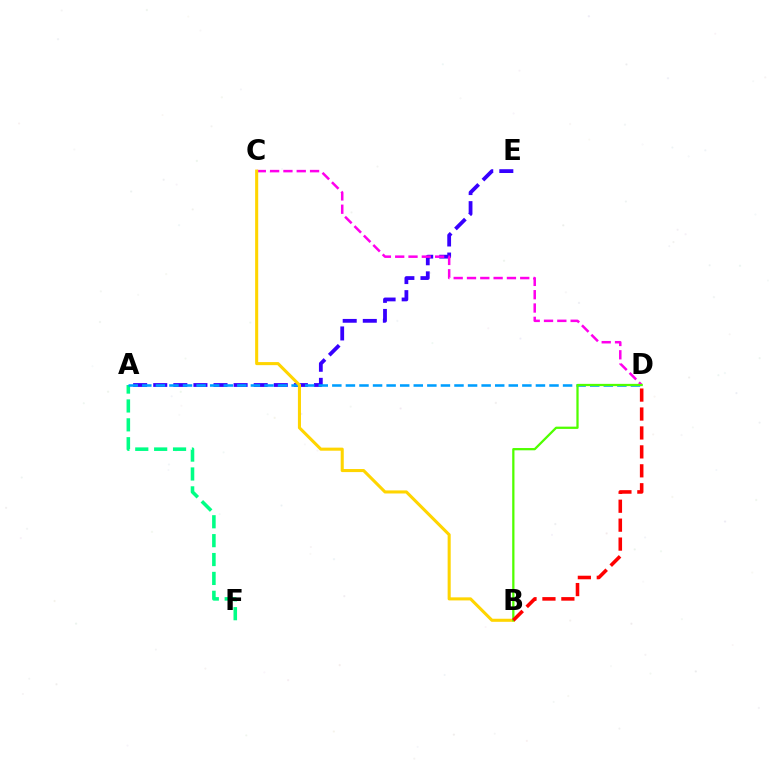{('A', 'F'): [{'color': '#00ff86', 'line_style': 'dashed', 'thickness': 2.57}], ('A', 'E'): [{'color': '#3700ff', 'line_style': 'dashed', 'thickness': 2.73}], ('C', 'D'): [{'color': '#ff00ed', 'line_style': 'dashed', 'thickness': 1.81}], ('A', 'D'): [{'color': '#009eff', 'line_style': 'dashed', 'thickness': 1.84}], ('B', 'C'): [{'color': '#ffd500', 'line_style': 'solid', 'thickness': 2.21}], ('B', 'D'): [{'color': '#4fff00', 'line_style': 'solid', 'thickness': 1.63}, {'color': '#ff0000', 'line_style': 'dashed', 'thickness': 2.57}]}